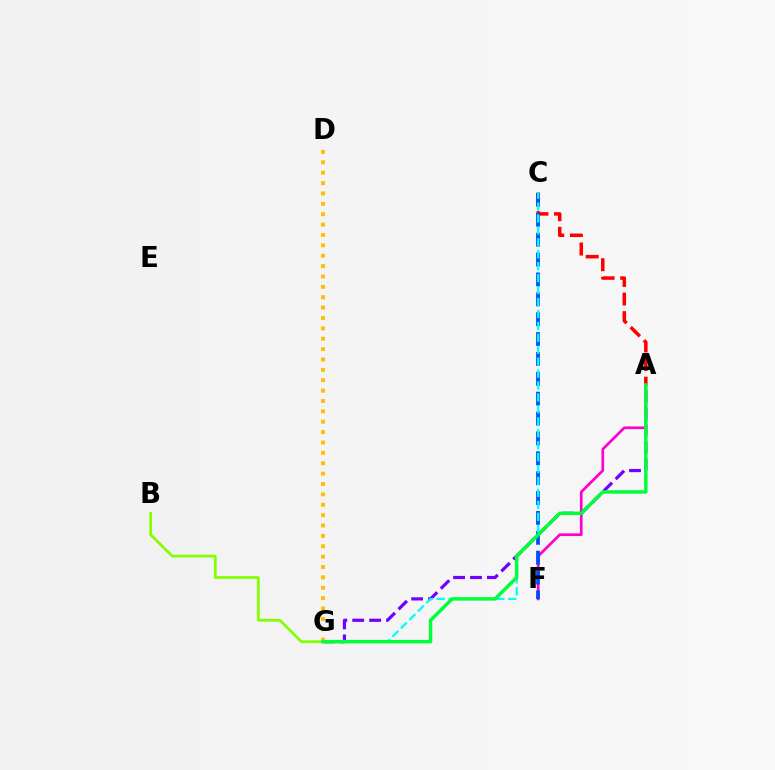{('A', 'C'): [{'color': '#ff0000', 'line_style': 'dashed', 'thickness': 2.53}], ('B', 'G'): [{'color': '#84ff00', 'line_style': 'solid', 'thickness': 1.96}], ('A', 'F'): [{'color': '#ff00cf', 'line_style': 'solid', 'thickness': 1.94}], ('A', 'G'): [{'color': '#7200ff', 'line_style': 'dashed', 'thickness': 2.3}, {'color': '#00ff39', 'line_style': 'solid', 'thickness': 2.5}], ('C', 'F'): [{'color': '#004bff', 'line_style': 'dashed', 'thickness': 2.7}], ('C', 'G'): [{'color': '#00fff6', 'line_style': 'dashed', 'thickness': 1.62}], ('D', 'G'): [{'color': '#ffbd00', 'line_style': 'dotted', 'thickness': 2.82}]}